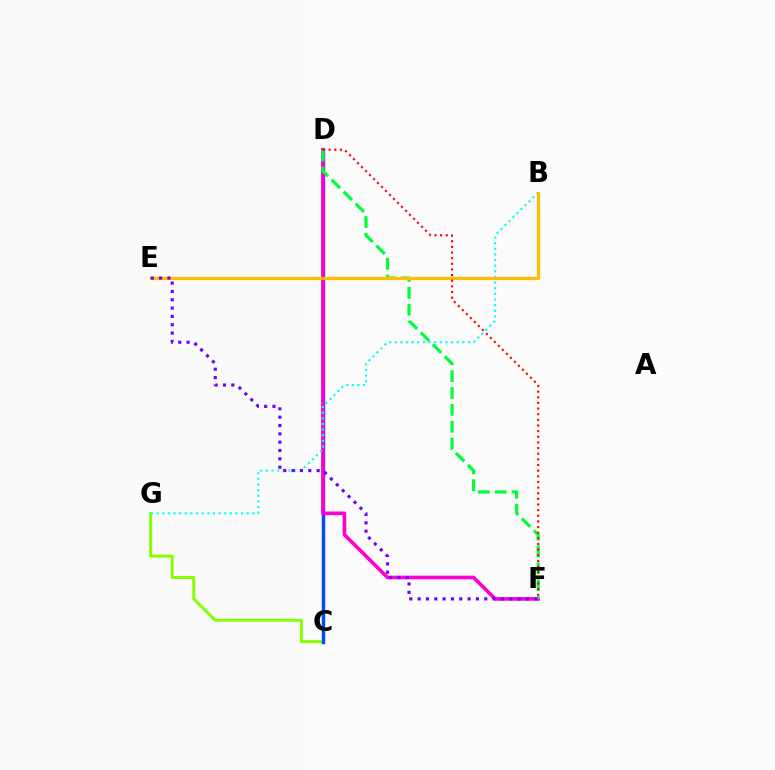{('C', 'G'): [{'color': '#84ff00', 'line_style': 'solid', 'thickness': 2.13}], ('C', 'D'): [{'color': '#004bff', 'line_style': 'solid', 'thickness': 2.46}], ('D', 'F'): [{'color': '#ff00cf', 'line_style': 'solid', 'thickness': 2.63}, {'color': '#00ff39', 'line_style': 'dashed', 'thickness': 2.29}, {'color': '#ff0000', 'line_style': 'dotted', 'thickness': 1.53}], ('B', 'G'): [{'color': '#00fff6', 'line_style': 'dotted', 'thickness': 1.53}], ('B', 'E'): [{'color': '#ffbd00', 'line_style': 'solid', 'thickness': 2.32}], ('E', 'F'): [{'color': '#7200ff', 'line_style': 'dotted', 'thickness': 2.26}]}